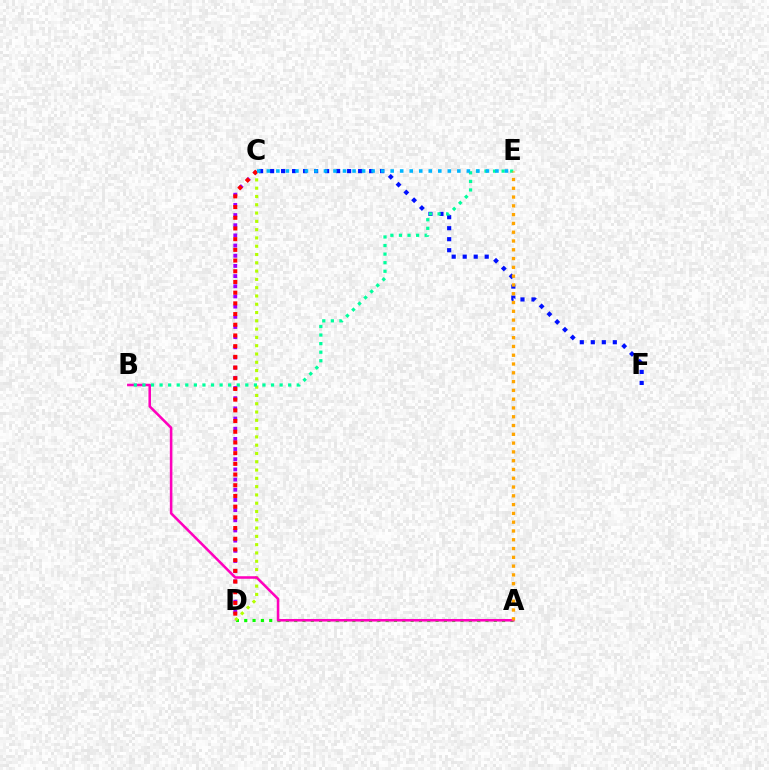{('A', 'D'): [{'color': '#08ff00', 'line_style': 'dotted', 'thickness': 2.26}], ('C', 'D'): [{'color': '#b3ff00', 'line_style': 'dotted', 'thickness': 2.25}, {'color': '#9b00ff', 'line_style': 'dotted', 'thickness': 2.76}, {'color': '#ff0000', 'line_style': 'dotted', 'thickness': 2.91}], ('C', 'F'): [{'color': '#0010ff', 'line_style': 'dotted', 'thickness': 2.99}], ('A', 'B'): [{'color': '#ff00bd', 'line_style': 'solid', 'thickness': 1.84}], ('B', 'E'): [{'color': '#00ff9d', 'line_style': 'dotted', 'thickness': 2.33}], ('A', 'E'): [{'color': '#ffa500', 'line_style': 'dotted', 'thickness': 2.39}], ('C', 'E'): [{'color': '#00b5ff', 'line_style': 'dotted', 'thickness': 2.59}]}